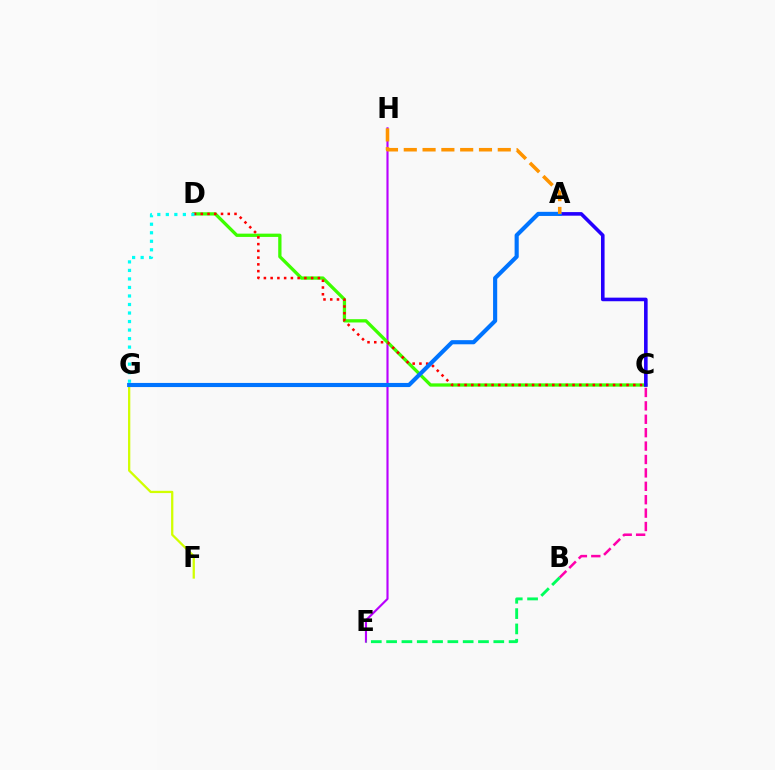{('E', 'H'): [{'color': '#b900ff', 'line_style': 'solid', 'thickness': 1.54}], ('F', 'G'): [{'color': '#d1ff00', 'line_style': 'solid', 'thickness': 1.64}], ('B', 'E'): [{'color': '#00ff5c', 'line_style': 'dashed', 'thickness': 2.08}], ('C', 'D'): [{'color': '#3dff00', 'line_style': 'solid', 'thickness': 2.37}, {'color': '#ff0000', 'line_style': 'dotted', 'thickness': 1.83}], ('B', 'C'): [{'color': '#ff00ac', 'line_style': 'dashed', 'thickness': 1.82}], ('A', 'C'): [{'color': '#2500ff', 'line_style': 'solid', 'thickness': 2.59}], ('A', 'G'): [{'color': '#0074ff', 'line_style': 'solid', 'thickness': 2.97}], ('D', 'G'): [{'color': '#00fff6', 'line_style': 'dotted', 'thickness': 2.32}], ('A', 'H'): [{'color': '#ff9400', 'line_style': 'dashed', 'thickness': 2.55}]}